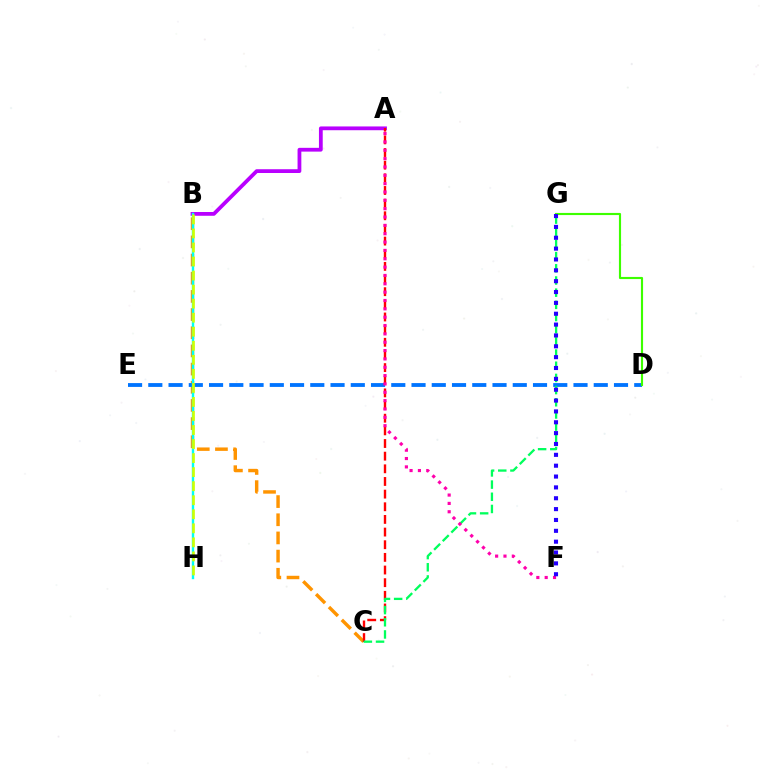{('B', 'C'): [{'color': '#ff9400', 'line_style': 'dashed', 'thickness': 2.47}], ('D', 'E'): [{'color': '#0074ff', 'line_style': 'dashed', 'thickness': 2.75}], ('A', 'B'): [{'color': '#b900ff', 'line_style': 'solid', 'thickness': 2.72}], ('B', 'H'): [{'color': '#00fff6', 'line_style': 'solid', 'thickness': 1.73}, {'color': '#d1ff00', 'line_style': 'dashed', 'thickness': 1.91}], ('D', 'G'): [{'color': '#3dff00', 'line_style': 'solid', 'thickness': 1.54}], ('A', 'C'): [{'color': '#ff0000', 'line_style': 'dashed', 'thickness': 1.72}], ('C', 'G'): [{'color': '#00ff5c', 'line_style': 'dashed', 'thickness': 1.65}], ('A', 'F'): [{'color': '#ff00ac', 'line_style': 'dotted', 'thickness': 2.27}], ('F', 'G'): [{'color': '#2500ff', 'line_style': 'dotted', 'thickness': 2.95}]}